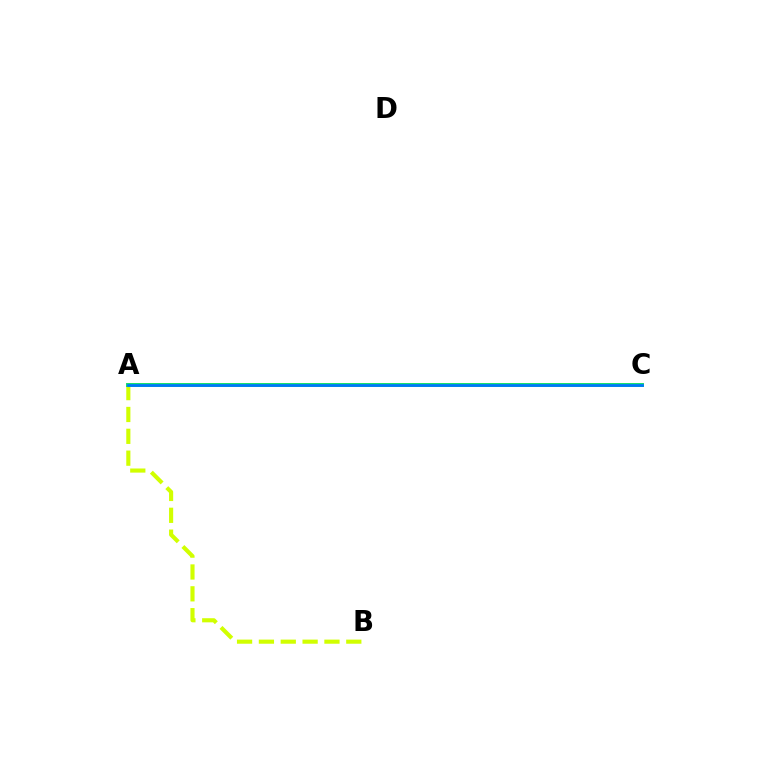{('A', 'C'): [{'color': '#ff0000', 'line_style': 'dotted', 'thickness': 2.66}, {'color': '#b900ff', 'line_style': 'solid', 'thickness': 2.79}, {'color': '#00ff5c', 'line_style': 'solid', 'thickness': 2.7}, {'color': '#0074ff', 'line_style': 'solid', 'thickness': 1.94}], ('A', 'B'): [{'color': '#d1ff00', 'line_style': 'dashed', 'thickness': 2.97}]}